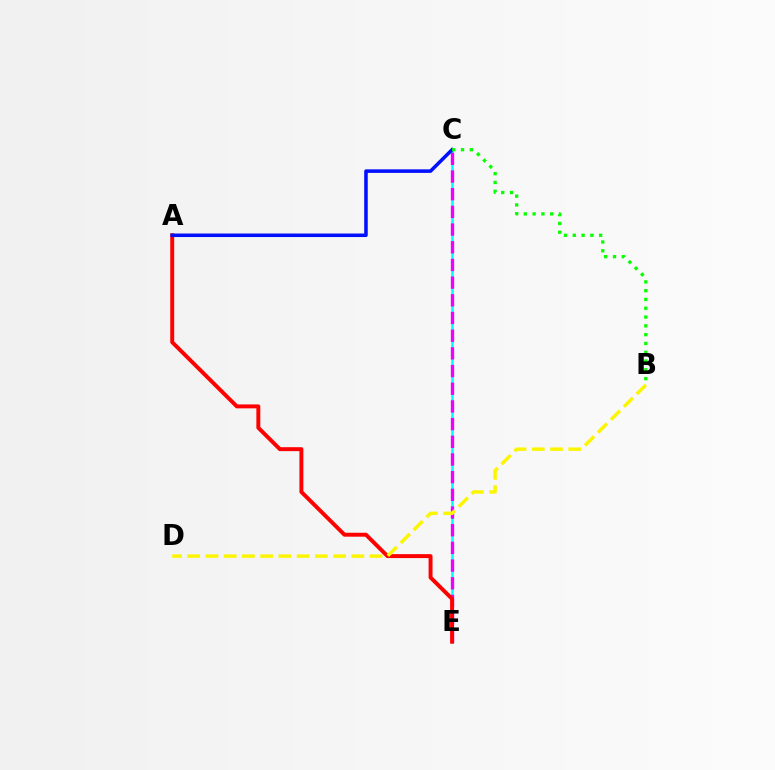{('C', 'E'): [{'color': '#00fff6', 'line_style': 'solid', 'thickness': 1.85}, {'color': '#ee00ff', 'line_style': 'dashed', 'thickness': 2.4}], ('A', 'E'): [{'color': '#ff0000', 'line_style': 'solid', 'thickness': 2.84}], ('A', 'C'): [{'color': '#0010ff', 'line_style': 'solid', 'thickness': 2.55}], ('B', 'C'): [{'color': '#08ff00', 'line_style': 'dotted', 'thickness': 2.39}], ('B', 'D'): [{'color': '#fcf500', 'line_style': 'dashed', 'thickness': 2.48}]}